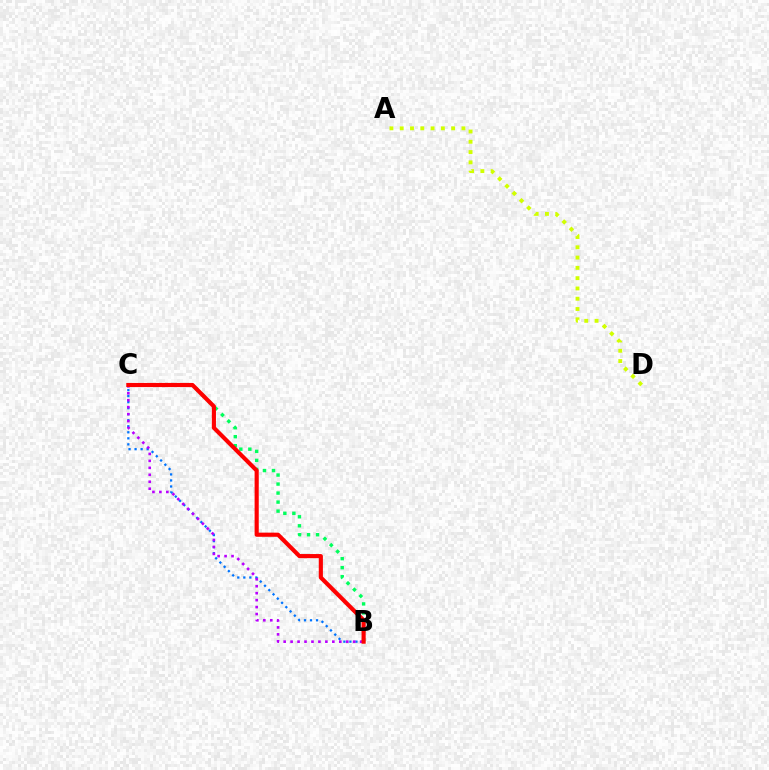{('B', 'C'): [{'color': '#0074ff', 'line_style': 'dotted', 'thickness': 1.64}, {'color': '#00ff5c', 'line_style': 'dotted', 'thickness': 2.45}, {'color': '#b900ff', 'line_style': 'dotted', 'thickness': 1.89}, {'color': '#ff0000', 'line_style': 'solid', 'thickness': 2.98}], ('A', 'D'): [{'color': '#d1ff00', 'line_style': 'dotted', 'thickness': 2.79}]}